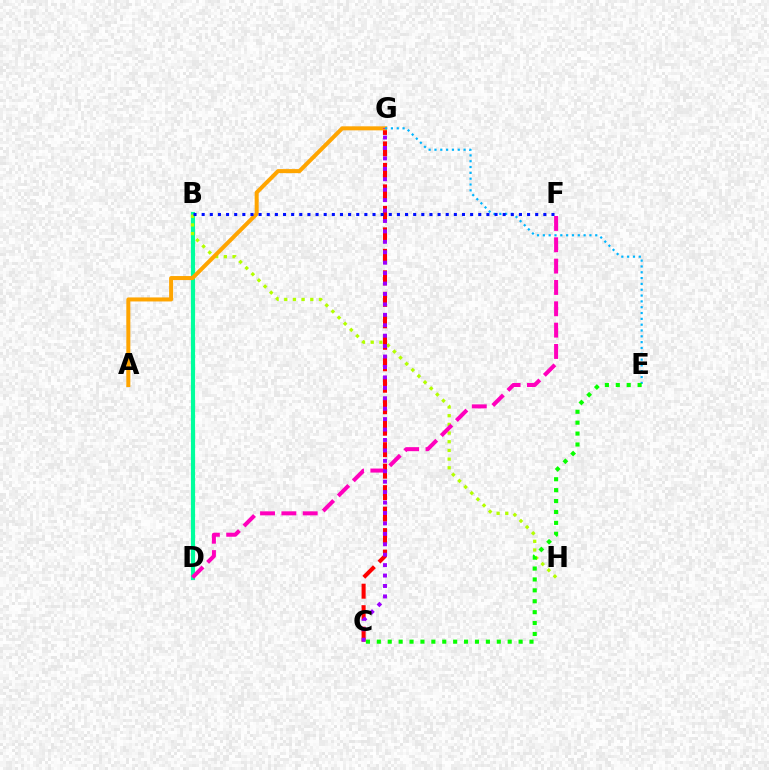{('B', 'D'): [{'color': '#00ff9d', 'line_style': 'solid', 'thickness': 2.99}], ('C', 'G'): [{'color': '#ff0000', 'line_style': 'dashed', 'thickness': 2.92}, {'color': '#9b00ff', 'line_style': 'dotted', 'thickness': 2.83}], ('B', 'H'): [{'color': '#b3ff00', 'line_style': 'dotted', 'thickness': 2.36}], ('A', 'G'): [{'color': '#ffa500', 'line_style': 'solid', 'thickness': 2.9}], ('D', 'F'): [{'color': '#ff00bd', 'line_style': 'dashed', 'thickness': 2.9}], ('E', 'G'): [{'color': '#00b5ff', 'line_style': 'dotted', 'thickness': 1.58}], ('C', 'E'): [{'color': '#08ff00', 'line_style': 'dotted', 'thickness': 2.96}], ('B', 'F'): [{'color': '#0010ff', 'line_style': 'dotted', 'thickness': 2.21}]}